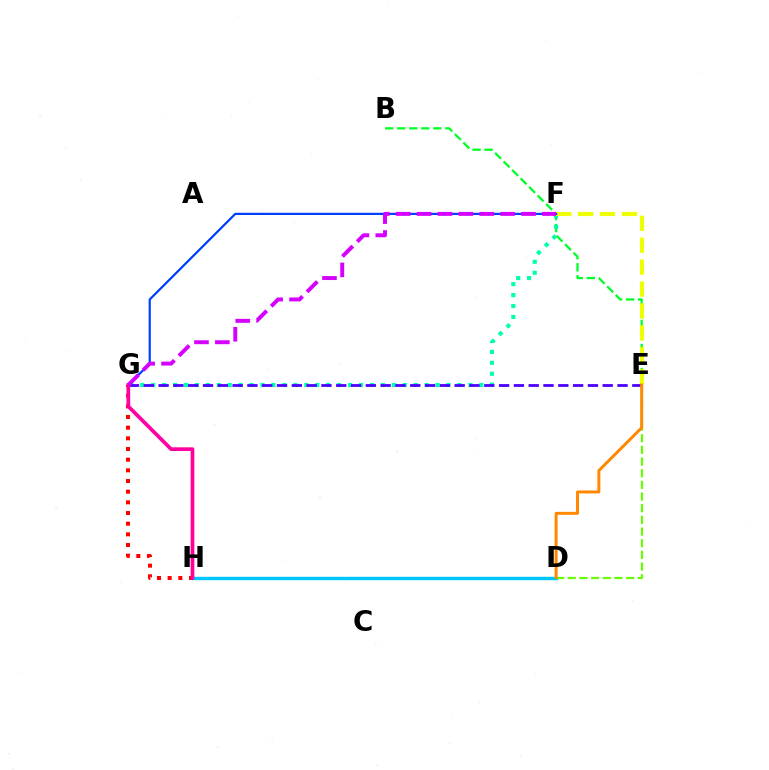{('D', 'H'): [{'color': '#00c7ff', 'line_style': 'solid', 'thickness': 2.46}], ('B', 'E'): [{'color': '#00ff27', 'line_style': 'dashed', 'thickness': 1.63}], ('D', 'E'): [{'color': '#66ff00', 'line_style': 'dashed', 'thickness': 1.59}, {'color': '#ff8800', 'line_style': 'solid', 'thickness': 2.14}], ('F', 'G'): [{'color': '#00ffaf', 'line_style': 'dotted', 'thickness': 2.97}, {'color': '#003fff', 'line_style': 'solid', 'thickness': 1.59}, {'color': '#d600ff', 'line_style': 'dashed', 'thickness': 2.84}], ('E', 'F'): [{'color': '#eeff00', 'line_style': 'dashed', 'thickness': 2.98}], ('G', 'H'): [{'color': '#ff0000', 'line_style': 'dotted', 'thickness': 2.9}, {'color': '#ff00a0', 'line_style': 'solid', 'thickness': 2.67}], ('E', 'G'): [{'color': '#4f00ff', 'line_style': 'dashed', 'thickness': 2.01}]}